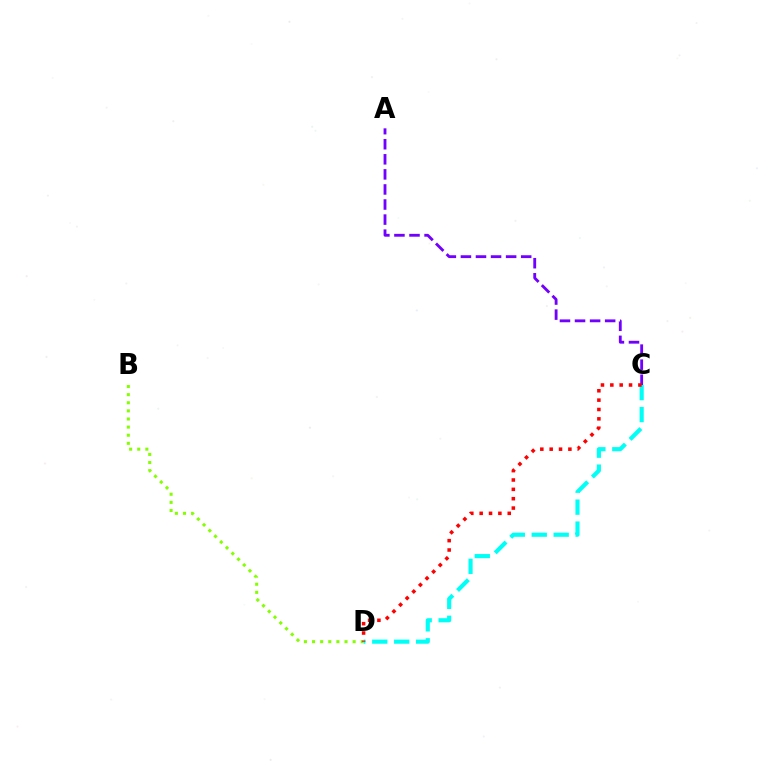{('B', 'D'): [{'color': '#84ff00', 'line_style': 'dotted', 'thickness': 2.2}], ('A', 'C'): [{'color': '#7200ff', 'line_style': 'dashed', 'thickness': 2.05}], ('C', 'D'): [{'color': '#00fff6', 'line_style': 'dashed', 'thickness': 2.98}, {'color': '#ff0000', 'line_style': 'dotted', 'thickness': 2.54}]}